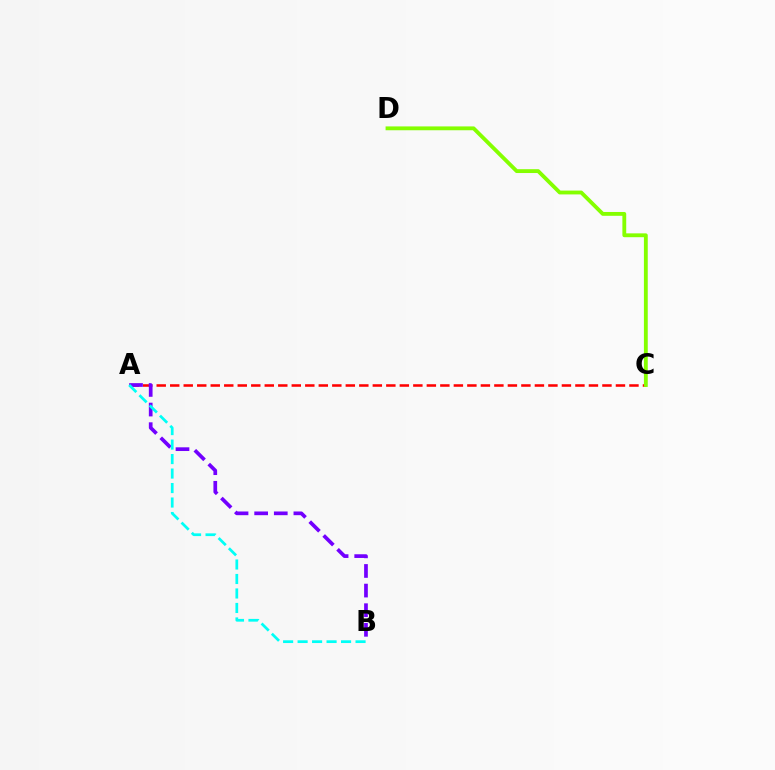{('A', 'C'): [{'color': '#ff0000', 'line_style': 'dashed', 'thickness': 1.83}], ('C', 'D'): [{'color': '#84ff00', 'line_style': 'solid', 'thickness': 2.76}], ('A', 'B'): [{'color': '#7200ff', 'line_style': 'dashed', 'thickness': 2.66}, {'color': '#00fff6', 'line_style': 'dashed', 'thickness': 1.97}]}